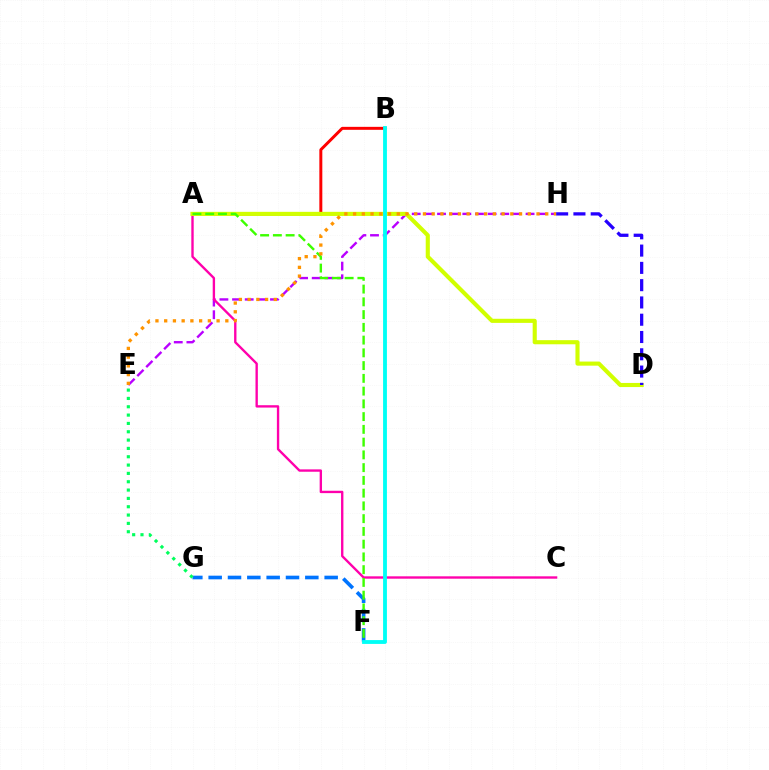{('E', 'H'): [{'color': '#b900ff', 'line_style': 'dashed', 'thickness': 1.72}, {'color': '#ff9400', 'line_style': 'dotted', 'thickness': 2.37}], ('A', 'C'): [{'color': '#ff00ac', 'line_style': 'solid', 'thickness': 1.7}], ('F', 'G'): [{'color': '#0074ff', 'line_style': 'dashed', 'thickness': 2.63}], ('A', 'B'): [{'color': '#ff0000', 'line_style': 'solid', 'thickness': 2.14}], ('A', 'D'): [{'color': '#d1ff00', 'line_style': 'solid', 'thickness': 2.96}], ('A', 'F'): [{'color': '#3dff00', 'line_style': 'dashed', 'thickness': 1.73}], ('D', 'H'): [{'color': '#2500ff', 'line_style': 'dashed', 'thickness': 2.35}], ('B', 'F'): [{'color': '#00fff6', 'line_style': 'solid', 'thickness': 2.76}], ('E', 'G'): [{'color': '#00ff5c', 'line_style': 'dotted', 'thickness': 2.26}]}